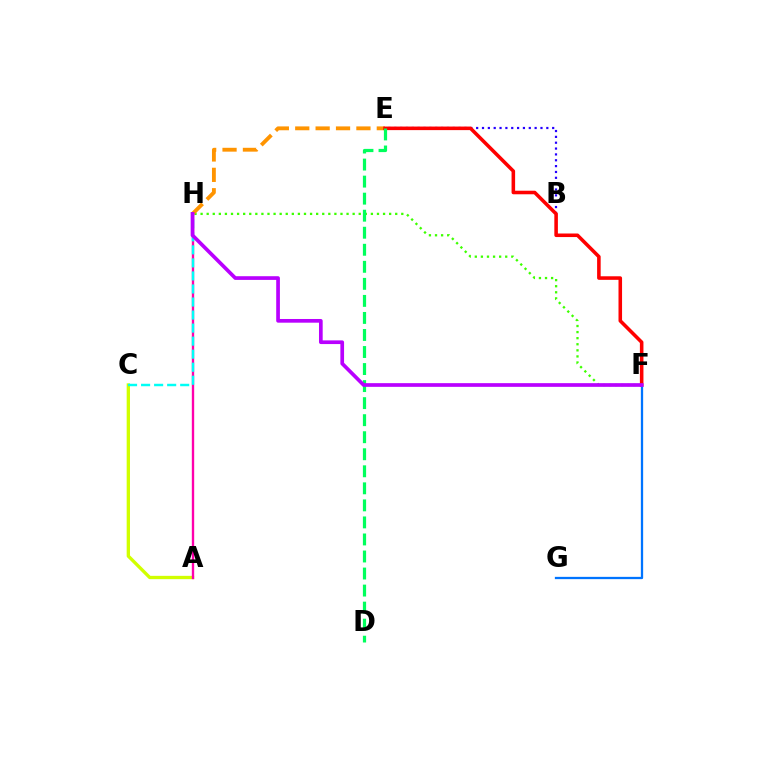{('A', 'C'): [{'color': '#d1ff00', 'line_style': 'solid', 'thickness': 2.39}], ('F', 'H'): [{'color': '#3dff00', 'line_style': 'dotted', 'thickness': 1.65}, {'color': '#b900ff', 'line_style': 'solid', 'thickness': 2.66}], ('E', 'H'): [{'color': '#ff9400', 'line_style': 'dashed', 'thickness': 2.77}], ('A', 'H'): [{'color': '#ff00ac', 'line_style': 'solid', 'thickness': 1.7}], ('B', 'E'): [{'color': '#2500ff', 'line_style': 'dotted', 'thickness': 1.59}], ('E', 'F'): [{'color': '#ff0000', 'line_style': 'solid', 'thickness': 2.56}], ('C', 'H'): [{'color': '#00fff6', 'line_style': 'dashed', 'thickness': 1.77}], ('F', 'G'): [{'color': '#0074ff', 'line_style': 'solid', 'thickness': 1.65}], ('D', 'E'): [{'color': '#00ff5c', 'line_style': 'dashed', 'thickness': 2.31}]}